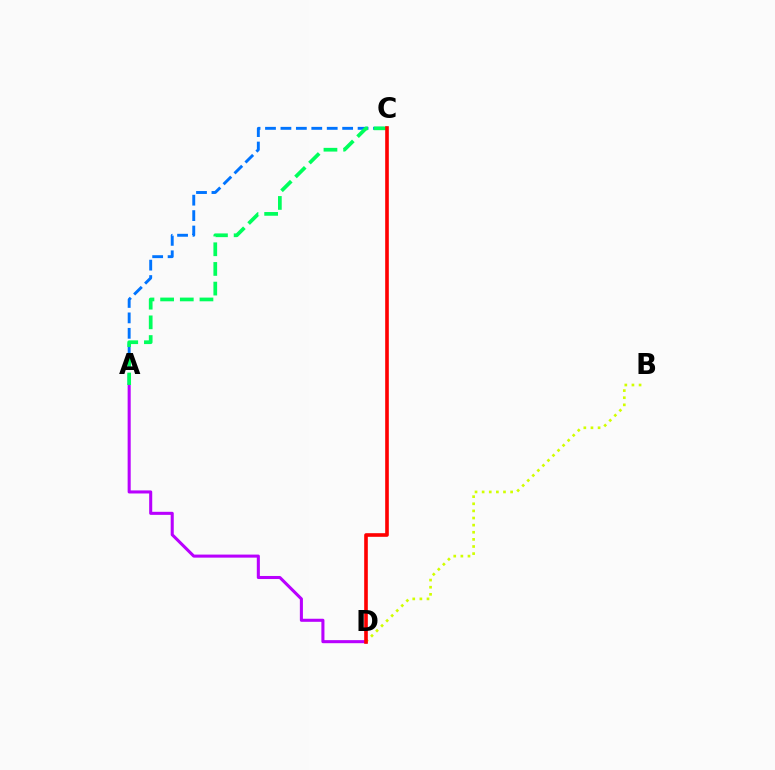{('A', 'C'): [{'color': '#0074ff', 'line_style': 'dashed', 'thickness': 2.1}, {'color': '#00ff5c', 'line_style': 'dashed', 'thickness': 2.67}], ('A', 'D'): [{'color': '#b900ff', 'line_style': 'solid', 'thickness': 2.2}], ('B', 'D'): [{'color': '#d1ff00', 'line_style': 'dotted', 'thickness': 1.93}], ('C', 'D'): [{'color': '#ff0000', 'line_style': 'solid', 'thickness': 2.61}]}